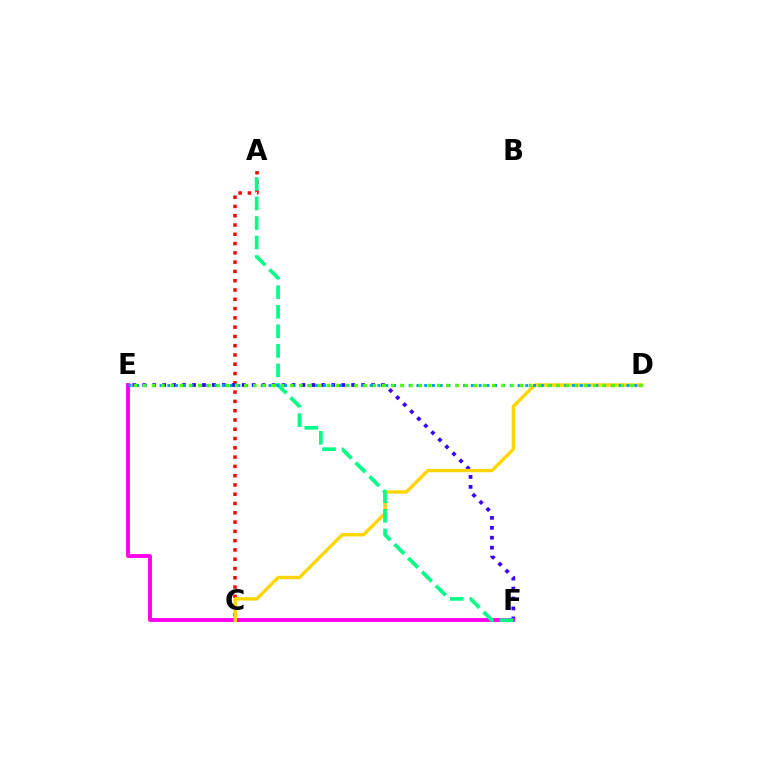{('A', 'C'): [{'color': '#ff0000', 'line_style': 'dotted', 'thickness': 2.52}], ('E', 'F'): [{'color': '#3700ff', 'line_style': 'dotted', 'thickness': 2.7}, {'color': '#ff00ed', 'line_style': 'solid', 'thickness': 2.79}], ('C', 'D'): [{'color': '#ffd500', 'line_style': 'solid', 'thickness': 2.44}], ('A', 'F'): [{'color': '#00ff86', 'line_style': 'dashed', 'thickness': 2.65}], ('D', 'E'): [{'color': '#009eff', 'line_style': 'dotted', 'thickness': 2.11}, {'color': '#4fff00', 'line_style': 'dotted', 'thickness': 2.5}]}